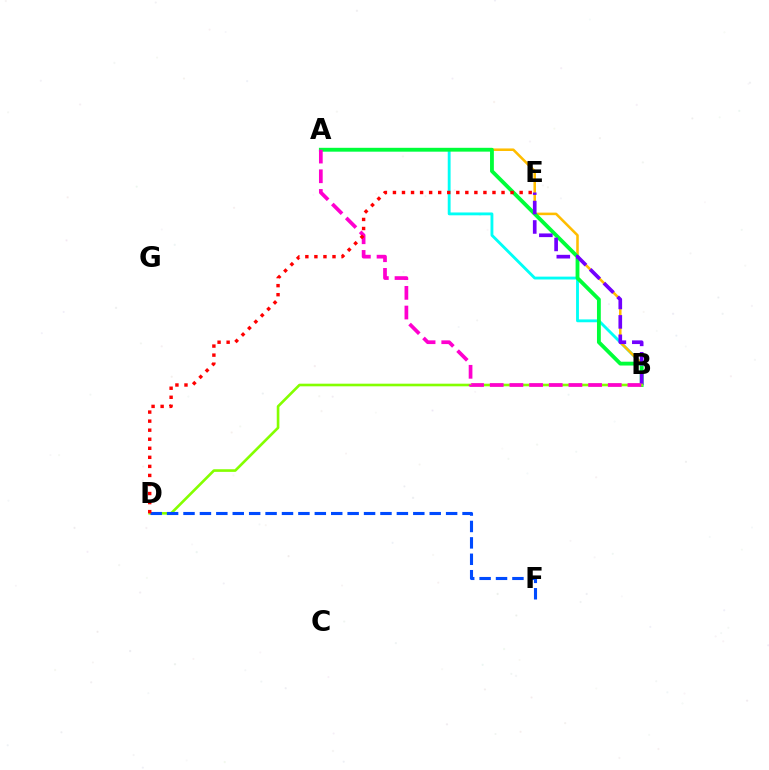{('A', 'B'): [{'color': '#00fff6', 'line_style': 'solid', 'thickness': 2.05}, {'color': '#ffbd00', 'line_style': 'solid', 'thickness': 1.84}, {'color': '#00ff39', 'line_style': 'solid', 'thickness': 2.76}, {'color': '#ff00cf', 'line_style': 'dashed', 'thickness': 2.67}], ('B', 'E'): [{'color': '#7200ff', 'line_style': 'dashed', 'thickness': 2.64}], ('B', 'D'): [{'color': '#84ff00', 'line_style': 'solid', 'thickness': 1.89}], ('D', 'F'): [{'color': '#004bff', 'line_style': 'dashed', 'thickness': 2.23}], ('D', 'E'): [{'color': '#ff0000', 'line_style': 'dotted', 'thickness': 2.46}]}